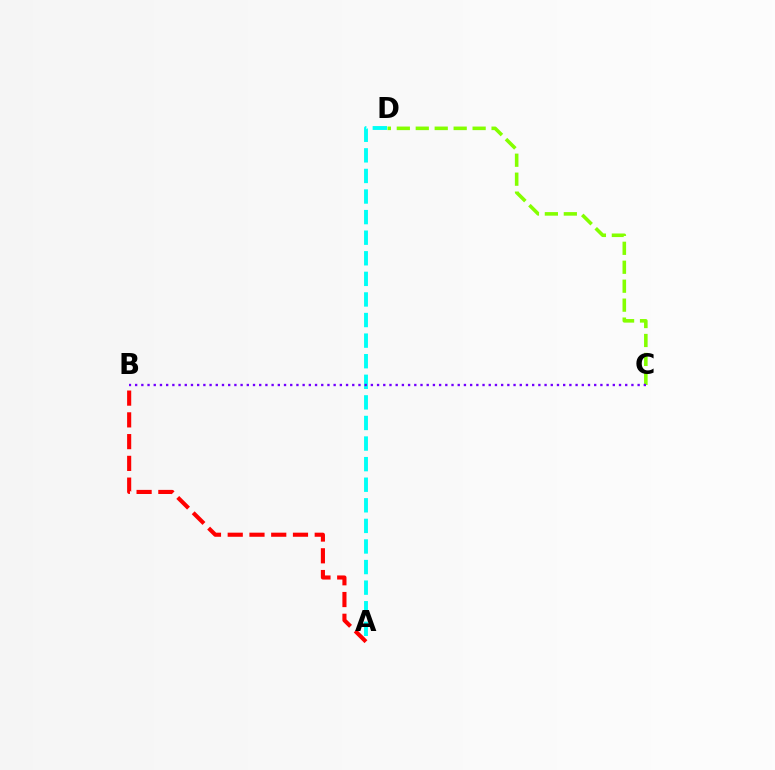{('A', 'B'): [{'color': '#ff0000', 'line_style': 'dashed', 'thickness': 2.96}], ('C', 'D'): [{'color': '#84ff00', 'line_style': 'dashed', 'thickness': 2.57}], ('A', 'D'): [{'color': '#00fff6', 'line_style': 'dashed', 'thickness': 2.8}], ('B', 'C'): [{'color': '#7200ff', 'line_style': 'dotted', 'thickness': 1.69}]}